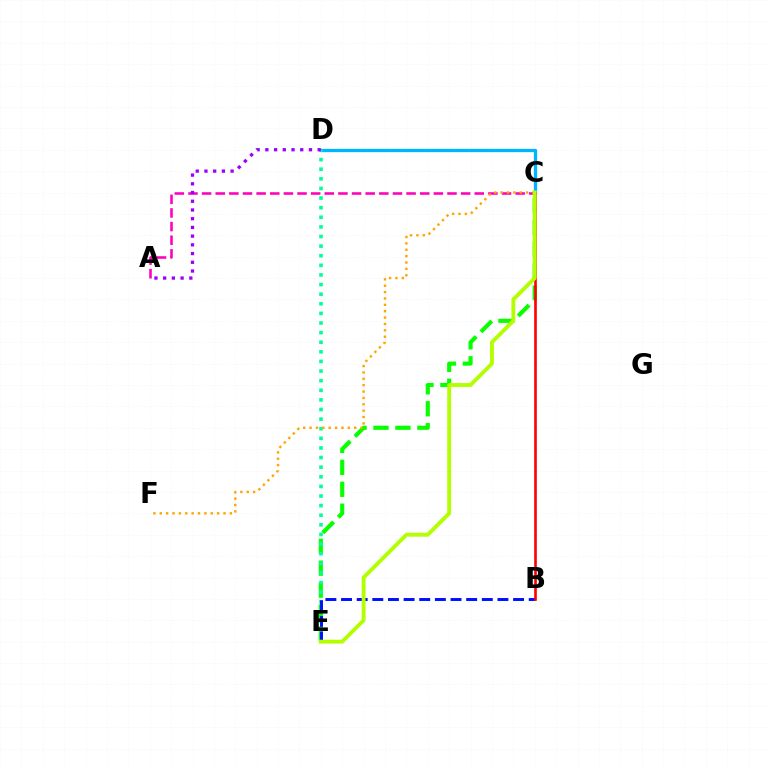{('C', 'D'): [{'color': '#00b5ff', 'line_style': 'solid', 'thickness': 2.37}], ('A', 'C'): [{'color': '#ff00bd', 'line_style': 'dashed', 'thickness': 1.85}], ('C', 'E'): [{'color': '#08ff00', 'line_style': 'dashed', 'thickness': 2.98}, {'color': '#b3ff00', 'line_style': 'solid', 'thickness': 2.79}], ('D', 'E'): [{'color': '#00ff9d', 'line_style': 'dotted', 'thickness': 2.61}], ('A', 'D'): [{'color': '#9b00ff', 'line_style': 'dotted', 'thickness': 2.37}], ('C', 'F'): [{'color': '#ffa500', 'line_style': 'dotted', 'thickness': 1.73}], ('B', 'E'): [{'color': '#0010ff', 'line_style': 'dashed', 'thickness': 2.12}], ('B', 'C'): [{'color': '#ff0000', 'line_style': 'solid', 'thickness': 1.9}]}